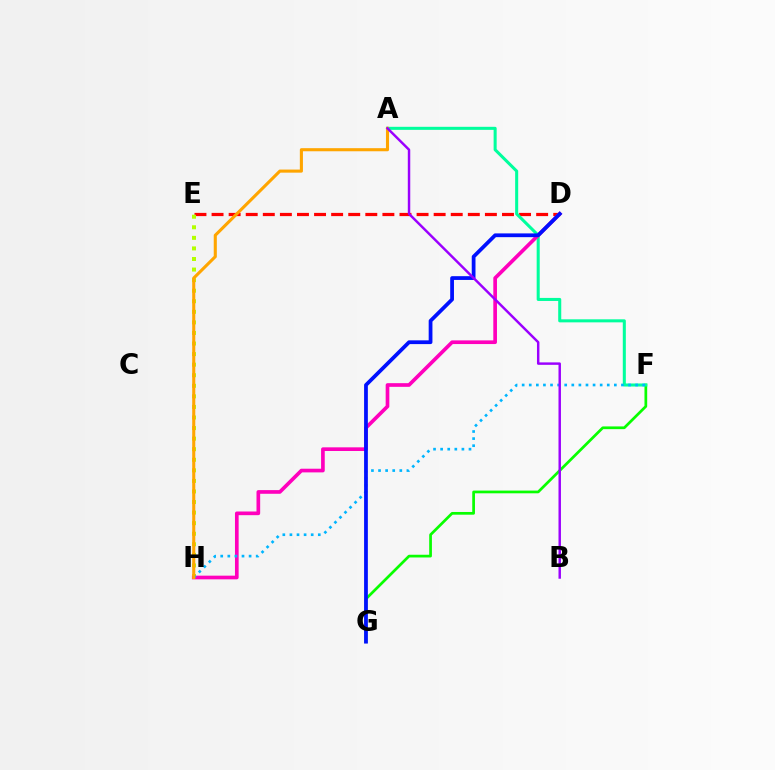{('D', 'E'): [{'color': '#ff0000', 'line_style': 'dashed', 'thickness': 2.32}], ('F', 'G'): [{'color': '#08ff00', 'line_style': 'solid', 'thickness': 1.96}], ('E', 'H'): [{'color': '#b3ff00', 'line_style': 'dotted', 'thickness': 2.87}], ('A', 'F'): [{'color': '#00ff9d', 'line_style': 'solid', 'thickness': 2.19}], ('D', 'H'): [{'color': '#ff00bd', 'line_style': 'solid', 'thickness': 2.64}], ('F', 'H'): [{'color': '#00b5ff', 'line_style': 'dotted', 'thickness': 1.93}], ('A', 'H'): [{'color': '#ffa500', 'line_style': 'solid', 'thickness': 2.22}], ('D', 'G'): [{'color': '#0010ff', 'line_style': 'solid', 'thickness': 2.71}], ('A', 'B'): [{'color': '#9b00ff', 'line_style': 'solid', 'thickness': 1.76}]}